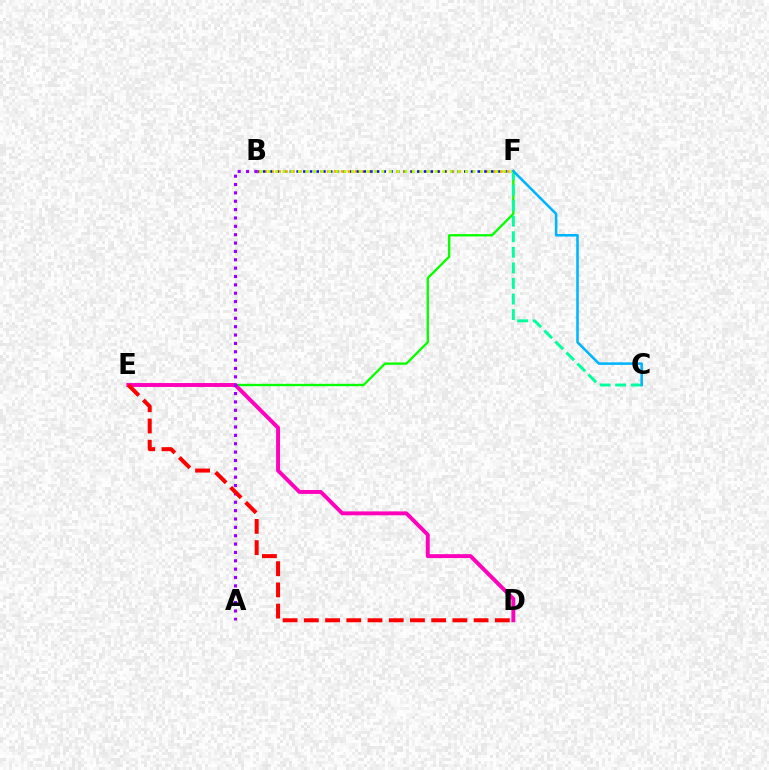{('E', 'F'): [{'color': '#08ff00', 'line_style': 'solid', 'thickness': 1.69}], ('B', 'F'): [{'color': '#ffa500', 'line_style': 'dotted', 'thickness': 1.88}, {'color': '#0010ff', 'line_style': 'dotted', 'thickness': 1.82}, {'color': '#b3ff00', 'line_style': 'dotted', 'thickness': 2.06}], ('D', 'E'): [{'color': '#ff00bd', 'line_style': 'solid', 'thickness': 2.82}, {'color': '#ff0000', 'line_style': 'dashed', 'thickness': 2.88}], ('C', 'F'): [{'color': '#00ff9d', 'line_style': 'dashed', 'thickness': 2.12}, {'color': '#00b5ff', 'line_style': 'solid', 'thickness': 1.84}], ('A', 'B'): [{'color': '#9b00ff', 'line_style': 'dotted', 'thickness': 2.27}]}